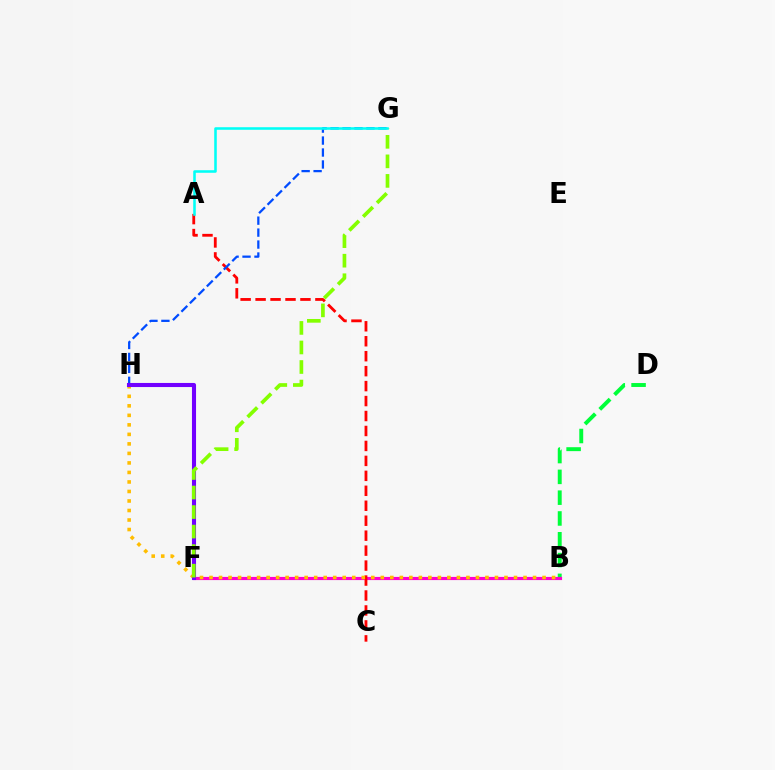{('B', 'D'): [{'color': '#00ff39', 'line_style': 'dashed', 'thickness': 2.83}], ('B', 'F'): [{'color': '#ff00cf', 'line_style': 'solid', 'thickness': 2.27}], ('A', 'C'): [{'color': '#ff0000', 'line_style': 'dashed', 'thickness': 2.03}], ('B', 'H'): [{'color': '#ffbd00', 'line_style': 'dotted', 'thickness': 2.59}], ('G', 'H'): [{'color': '#004bff', 'line_style': 'dashed', 'thickness': 1.62}], ('F', 'H'): [{'color': '#7200ff', 'line_style': 'solid', 'thickness': 2.94}], ('F', 'G'): [{'color': '#84ff00', 'line_style': 'dashed', 'thickness': 2.65}], ('A', 'G'): [{'color': '#00fff6', 'line_style': 'solid', 'thickness': 1.85}]}